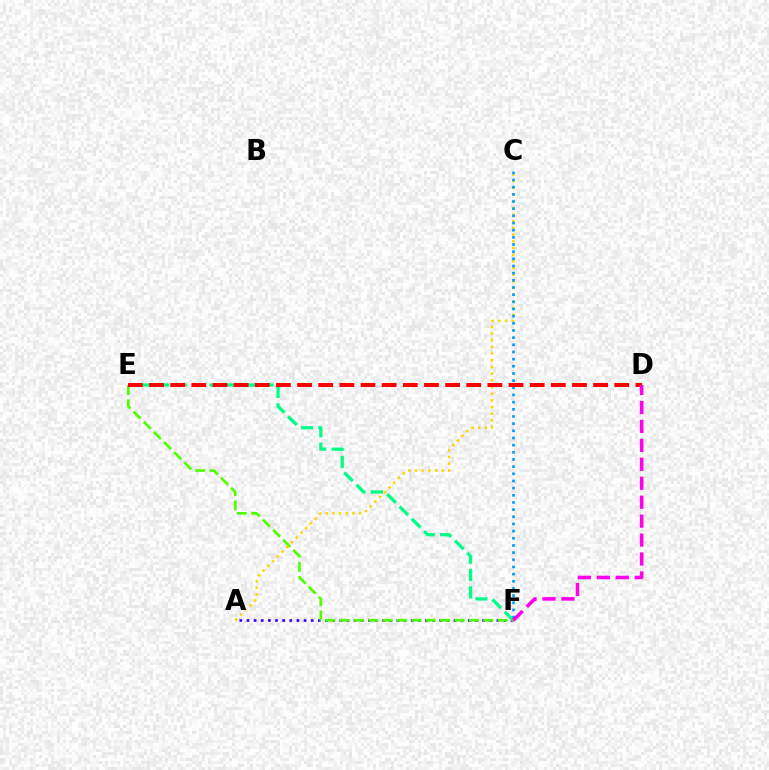{('A', 'F'): [{'color': '#3700ff', 'line_style': 'dotted', 'thickness': 1.94}], ('E', 'F'): [{'color': '#00ff86', 'line_style': 'dashed', 'thickness': 2.36}, {'color': '#4fff00', 'line_style': 'dashed', 'thickness': 1.95}], ('A', 'C'): [{'color': '#ffd500', 'line_style': 'dotted', 'thickness': 1.82}], ('C', 'F'): [{'color': '#009eff', 'line_style': 'dotted', 'thickness': 1.95}], ('D', 'E'): [{'color': '#ff0000', 'line_style': 'dashed', 'thickness': 2.87}], ('D', 'F'): [{'color': '#ff00ed', 'line_style': 'dashed', 'thickness': 2.57}]}